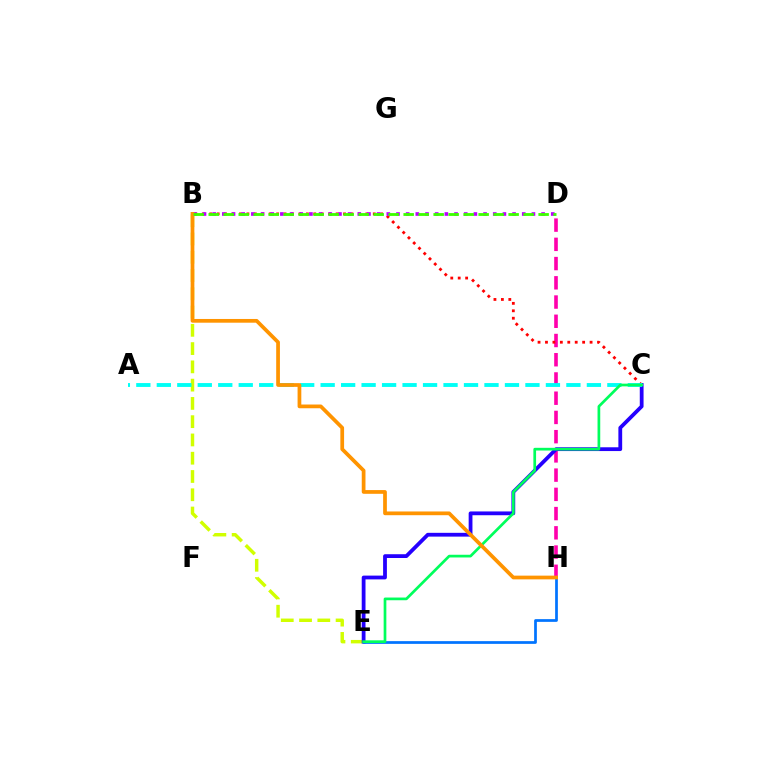{('D', 'H'): [{'color': '#ff00ac', 'line_style': 'dashed', 'thickness': 2.61}], ('B', 'C'): [{'color': '#ff0000', 'line_style': 'dotted', 'thickness': 2.02}], ('B', 'E'): [{'color': '#d1ff00', 'line_style': 'dashed', 'thickness': 2.48}], ('C', 'E'): [{'color': '#2500ff', 'line_style': 'solid', 'thickness': 2.73}, {'color': '#00ff5c', 'line_style': 'solid', 'thickness': 1.95}], ('E', 'H'): [{'color': '#0074ff', 'line_style': 'solid', 'thickness': 1.96}], ('B', 'D'): [{'color': '#b900ff', 'line_style': 'dotted', 'thickness': 2.63}, {'color': '#3dff00', 'line_style': 'dashed', 'thickness': 2.04}], ('A', 'C'): [{'color': '#00fff6', 'line_style': 'dashed', 'thickness': 2.78}], ('B', 'H'): [{'color': '#ff9400', 'line_style': 'solid', 'thickness': 2.69}]}